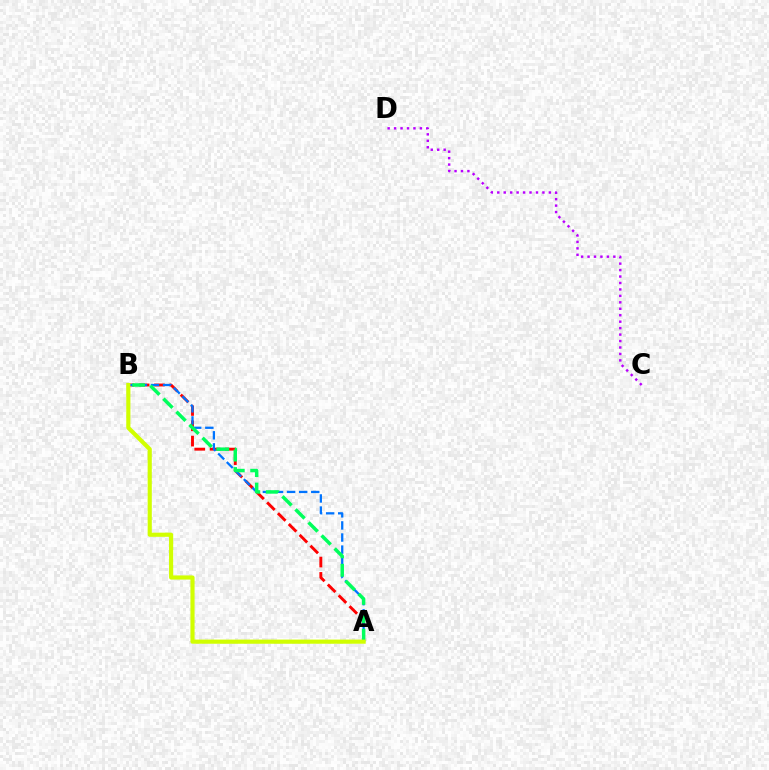{('A', 'B'): [{'color': '#ff0000', 'line_style': 'dashed', 'thickness': 2.08}, {'color': '#0074ff', 'line_style': 'dashed', 'thickness': 1.64}, {'color': '#00ff5c', 'line_style': 'dashed', 'thickness': 2.51}, {'color': '#d1ff00', 'line_style': 'solid', 'thickness': 2.99}], ('C', 'D'): [{'color': '#b900ff', 'line_style': 'dotted', 'thickness': 1.75}]}